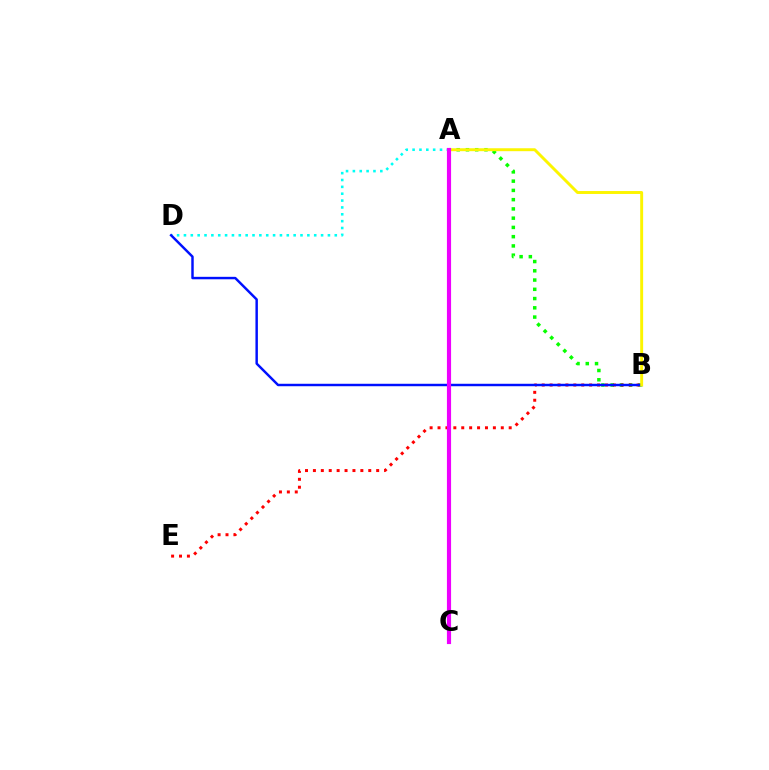{('A', 'B'): [{'color': '#08ff00', 'line_style': 'dotted', 'thickness': 2.51}, {'color': '#fcf500', 'line_style': 'solid', 'thickness': 2.11}], ('B', 'E'): [{'color': '#ff0000', 'line_style': 'dotted', 'thickness': 2.15}], ('A', 'D'): [{'color': '#00fff6', 'line_style': 'dotted', 'thickness': 1.86}], ('B', 'D'): [{'color': '#0010ff', 'line_style': 'solid', 'thickness': 1.77}], ('A', 'C'): [{'color': '#ee00ff', 'line_style': 'solid', 'thickness': 2.98}]}